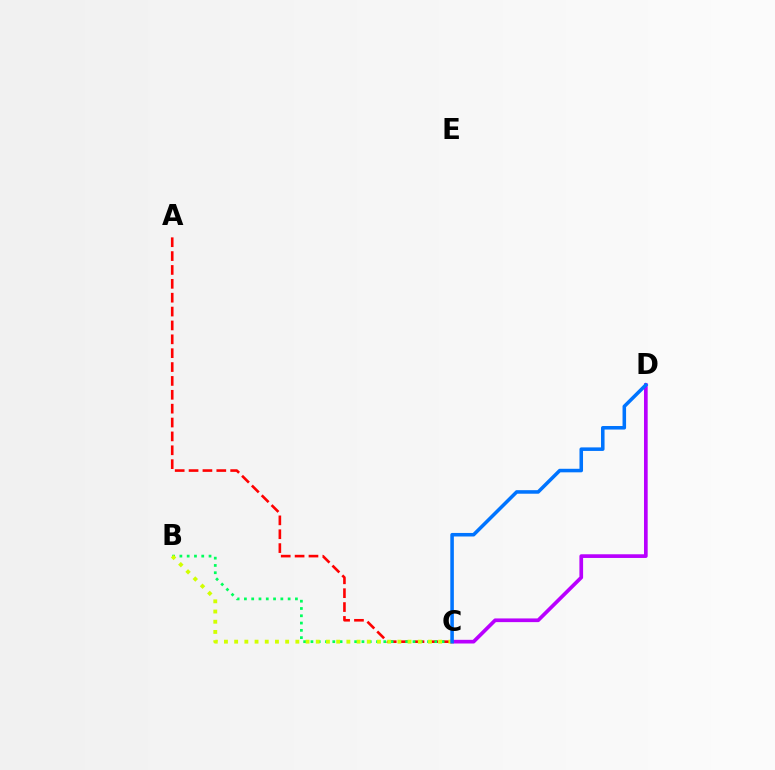{('C', 'D'): [{'color': '#b900ff', 'line_style': 'solid', 'thickness': 2.65}, {'color': '#0074ff', 'line_style': 'solid', 'thickness': 2.55}], ('A', 'C'): [{'color': '#ff0000', 'line_style': 'dashed', 'thickness': 1.88}], ('B', 'C'): [{'color': '#00ff5c', 'line_style': 'dotted', 'thickness': 1.98}, {'color': '#d1ff00', 'line_style': 'dotted', 'thickness': 2.77}]}